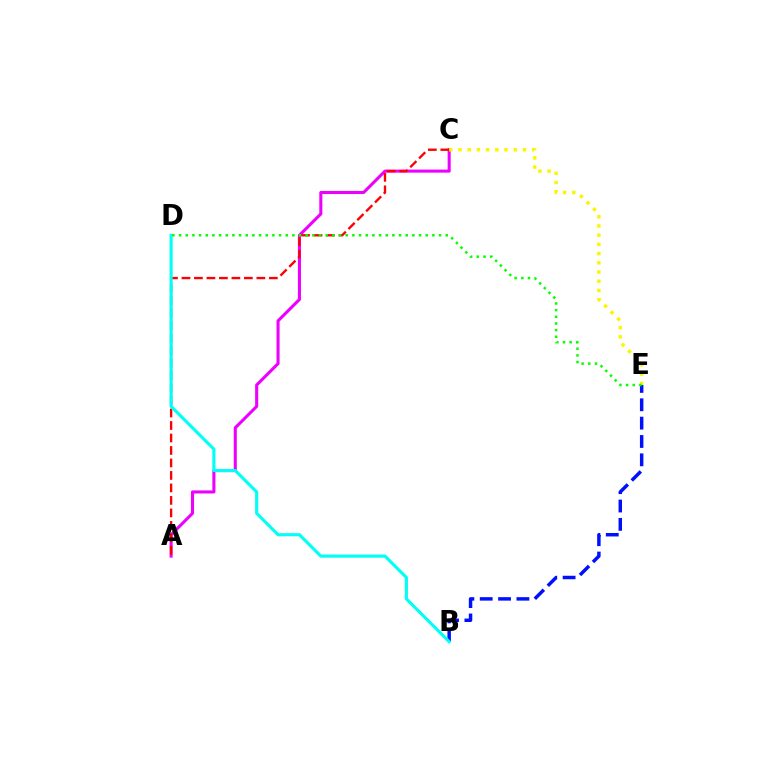{('A', 'C'): [{'color': '#ee00ff', 'line_style': 'solid', 'thickness': 2.21}, {'color': '#ff0000', 'line_style': 'dashed', 'thickness': 1.7}], ('B', 'E'): [{'color': '#0010ff', 'line_style': 'dashed', 'thickness': 2.49}], ('C', 'E'): [{'color': '#fcf500', 'line_style': 'dotted', 'thickness': 2.5}], ('B', 'D'): [{'color': '#00fff6', 'line_style': 'solid', 'thickness': 2.24}], ('D', 'E'): [{'color': '#08ff00', 'line_style': 'dotted', 'thickness': 1.81}]}